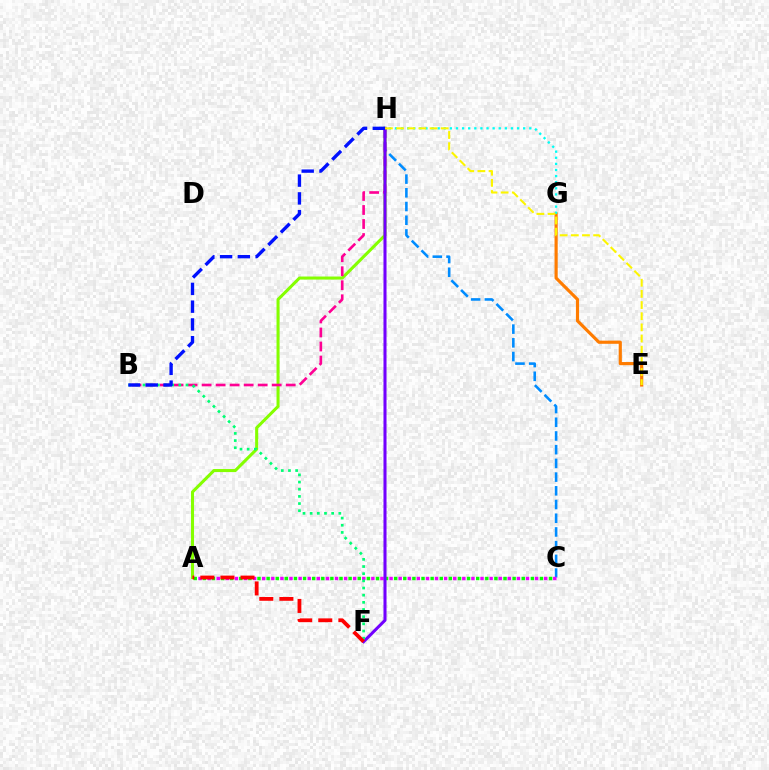{('A', 'H'): [{'color': '#84ff00', 'line_style': 'solid', 'thickness': 2.2}], ('C', 'H'): [{'color': '#008cff', 'line_style': 'dashed', 'thickness': 1.86}], ('E', 'G'): [{'color': '#ff7c00', 'line_style': 'solid', 'thickness': 2.27}], ('A', 'C'): [{'color': '#ee00ff', 'line_style': 'dotted', 'thickness': 2.47}, {'color': '#08ff00', 'line_style': 'dotted', 'thickness': 2.48}], ('B', 'H'): [{'color': '#ff0094', 'line_style': 'dashed', 'thickness': 1.9}, {'color': '#0010ff', 'line_style': 'dashed', 'thickness': 2.41}], ('F', 'H'): [{'color': '#7200ff', 'line_style': 'solid', 'thickness': 2.19}], ('B', 'F'): [{'color': '#00ff74', 'line_style': 'dotted', 'thickness': 1.95}], ('G', 'H'): [{'color': '#00fff6', 'line_style': 'dotted', 'thickness': 1.66}], ('E', 'H'): [{'color': '#fcf500', 'line_style': 'dashed', 'thickness': 1.52}], ('A', 'F'): [{'color': '#ff0000', 'line_style': 'dashed', 'thickness': 2.73}]}